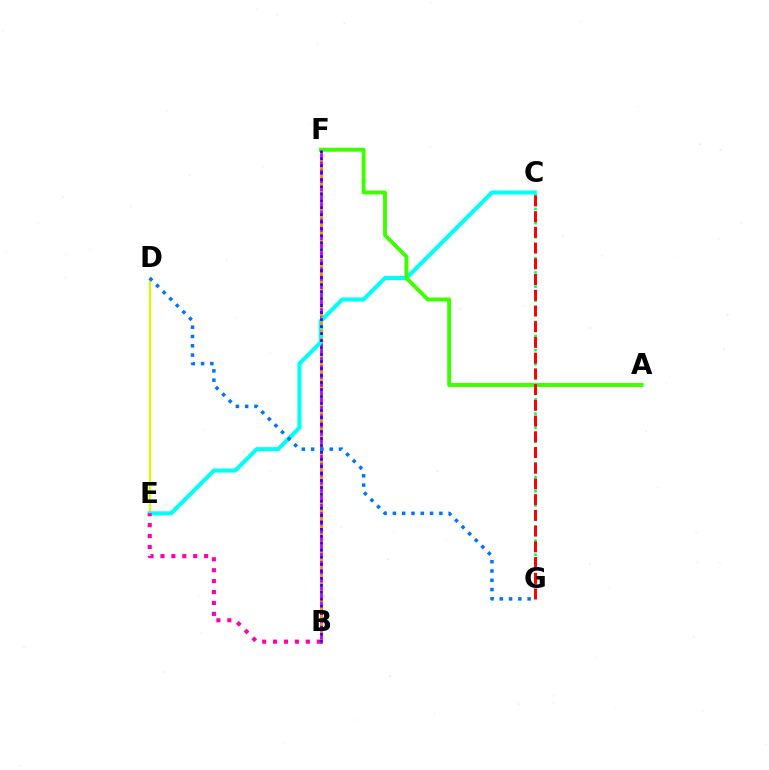{('C', 'G'): [{'color': '#00ff5c', 'line_style': 'dotted', 'thickness': 1.92}, {'color': '#ff0000', 'line_style': 'dashed', 'thickness': 2.14}], ('D', 'E'): [{'color': '#d1ff00', 'line_style': 'solid', 'thickness': 1.58}], ('B', 'F'): [{'color': '#b900ff', 'line_style': 'solid', 'thickness': 1.97}, {'color': '#ff9400', 'line_style': 'dotted', 'thickness': 2.21}, {'color': '#2500ff', 'line_style': 'dotted', 'thickness': 1.9}], ('C', 'E'): [{'color': '#00fff6', 'line_style': 'solid', 'thickness': 2.94}], ('B', 'E'): [{'color': '#ff00ac', 'line_style': 'dotted', 'thickness': 2.97}], ('A', 'F'): [{'color': '#3dff00', 'line_style': 'solid', 'thickness': 2.83}], ('D', 'G'): [{'color': '#0074ff', 'line_style': 'dotted', 'thickness': 2.53}]}